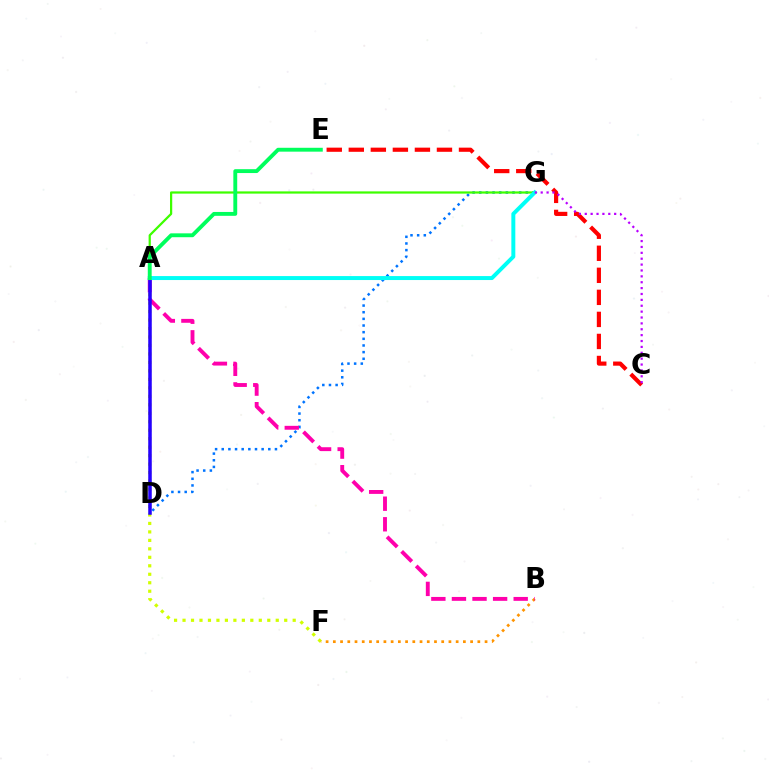{('A', 'F'): [{'color': '#d1ff00', 'line_style': 'dotted', 'thickness': 2.3}], ('D', 'G'): [{'color': '#0074ff', 'line_style': 'dotted', 'thickness': 1.81}], ('B', 'F'): [{'color': '#ff9400', 'line_style': 'dotted', 'thickness': 1.96}], ('A', 'B'): [{'color': '#ff00ac', 'line_style': 'dashed', 'thickness': 2.8}], ('A', 'D'): [{'color': '#2500ff', 'line_style': 'solid', 'thickness': 2.54}], ('A', 'G'): [{'color': '#3dff00', 'line_style': 'solid', 'thickness': 1.61}, {'color': '#00fff6', 'line_style': 'solid', 'thickness': 2.86}], ('C', 'E'): [{'color': '#ff0000', 'line_style': 'dashed', 'thickness': 2.99}], ('A', 'E'): [{'color': '#00ff5c', 'line_style': 'solid', 'thickness': 2.79}], ('C', 'G'): [{'color': '#b900ff', 'line_style': 'dotted', 'thickness': 1.6}]}